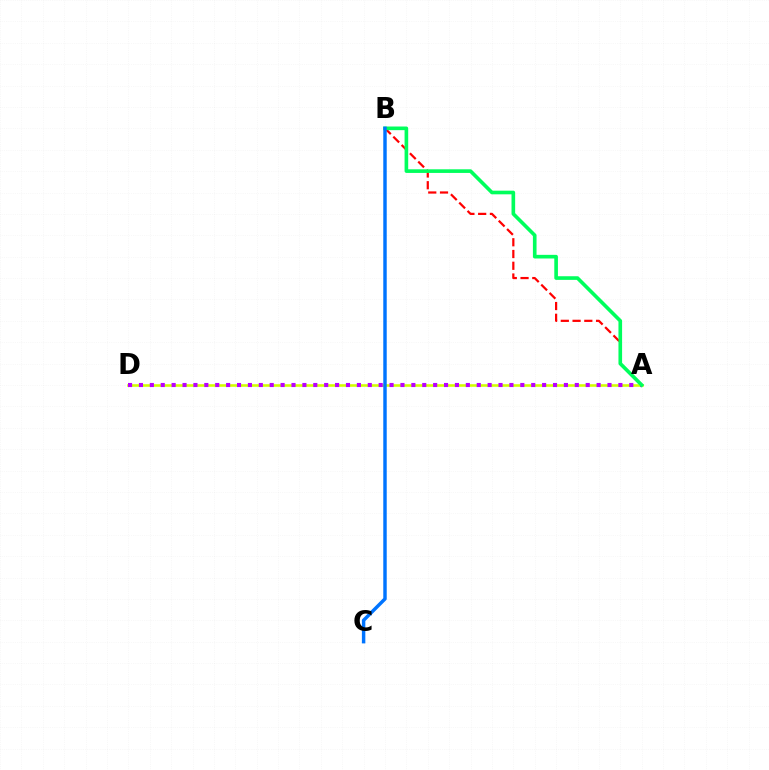{('A', 'B'): [{'color': '#ff0000', 'line_style': 'dashed', 'thickness': 1.6}, {'color': '#00ff5c', 'line_style': 'solid', 'thickness': 2.62}], ('A', 'D'): [{'color': '#d1ff00', 'line_style': 'solid', 'thickness': 1.86}, {'color': '#b900ff', 'line_style': 'dotted', 'thickness': 2.96}], ('B', 'C'): [{'color': '#0074ff', 'line_style': 'solid', 'thickness': 2.48}]}